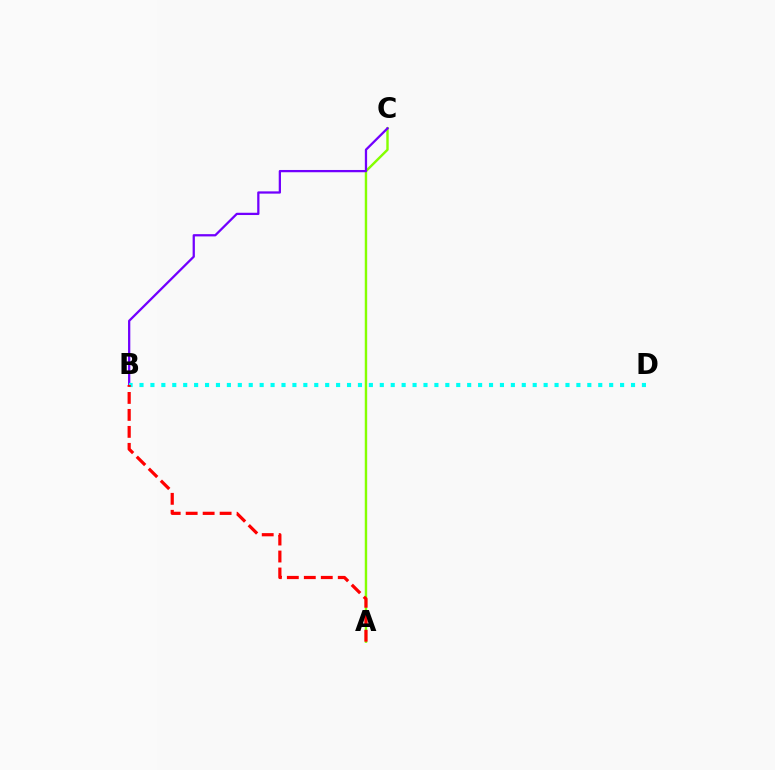{('A', 'C'): [{'color': '#84ff00', 'line_style': 'solid', 'thickness': 1.74}], ('B', 'C'): [{'color': '#7200ff', 'line_style': 'solid', 'thickness': 1.63}], ('B', 'D'): [{'color': '#00fff6', 'line_style': 'dotted', 'thickness': 2.97}], ('A', 'B'): [{'color': '#ff0000', 'line_style': 'dashed', 'thickness': 2.31}]}